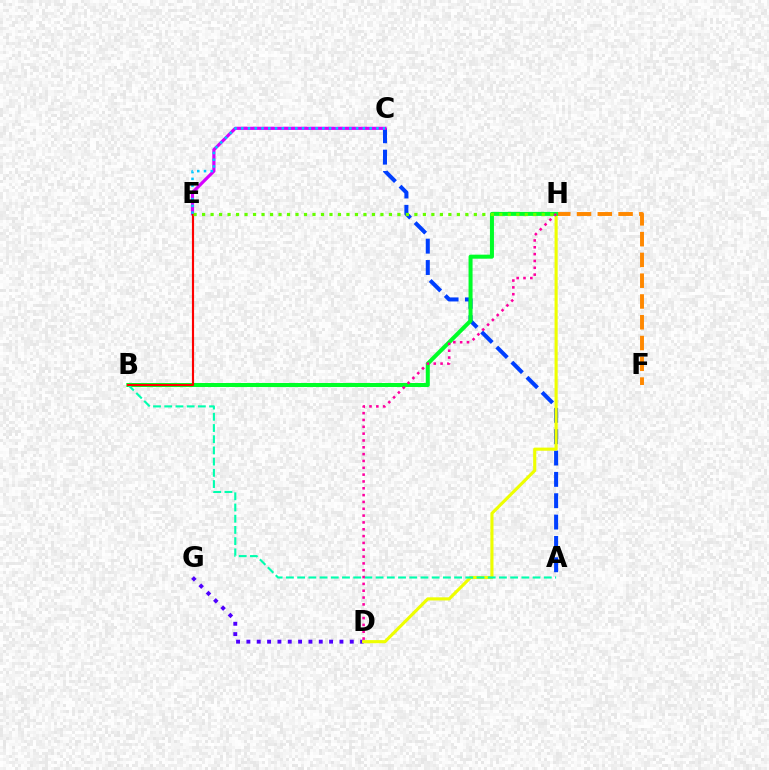{('F', 'H'): [{'color': '#ff8800', 'line_style': 'dashed', 'thickness': 2.82}], ('D', 'G'): [{'color': '#4f00ff', 'line_style': 'dotted', 'thickness': 2.81}], ('A', 'C'): [{'color': '#003fff', 'line_style': 'dashed', 'thickness': 2.9}], ('D', 'H'): [{'color': '#eeff00', 'line_style': 'solid', 'thickness': 2.24}, {'color': '#ff00a0', 'line_style': 'dotted', 'thickness': 1.86}], ('C', 'E'): [{'color': '#d600ff', 'line_style': 'solid', 'thickness': 2.29}, {'color': '#00c7ff', 'line_style': 'dotted', 'thickness': 1.83}], ('B', 'H'): [{'color': '#00ff27', 'line_style': 'solid', 'thickness': 2.89}], ('A', 'B'): [{'color': '#00ffaf', 'line_style': 'dashed', 'thickness': 1.52}], ('B', 'E'): [{'color': '#ff0000', 'line_style': 'solid', 'thickness': 1.55}], ('E', 'H'): [{'color': '#66ff00', 'line_style': 'dotted', 'thickness': 2.31}]}